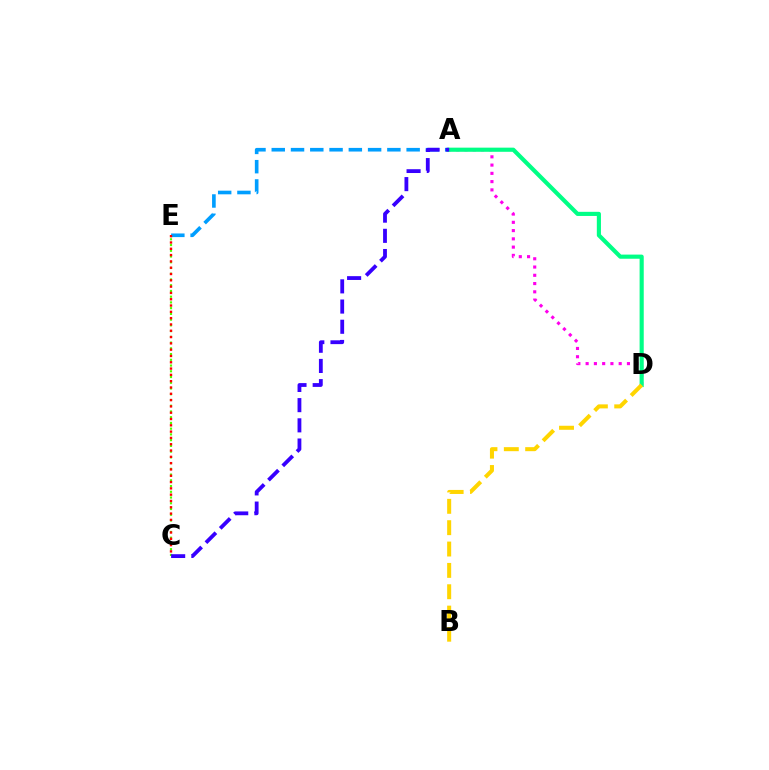{('A', 'D'): [{'color': '#ff00ed', 'line_style': 'dotted', 'thickness': 2.24}, {'color': '#00ff86', 'line_style': 'solid', 'thickness': 2.98}], ('A', 'E'): [{'color': '#009eff', 'line_style': 'dashed', 'thickness': 2.62}], ('C', 'E'): [{'color': '#4fff00', 'line_style': 'dotted', 'thickness': 1.56}, {'color': '#ff0000', 'line_style': 'dotted', 'thickness': 1.71}], ('A', 'C'): [{'color': '#3700ff', 'line_style': 'dashed', 'thickness': 2.74}], ('B', 'D'): [{'color': '#ffd500', 'line_style': 'dashed', 'thickness': 2.9}]}